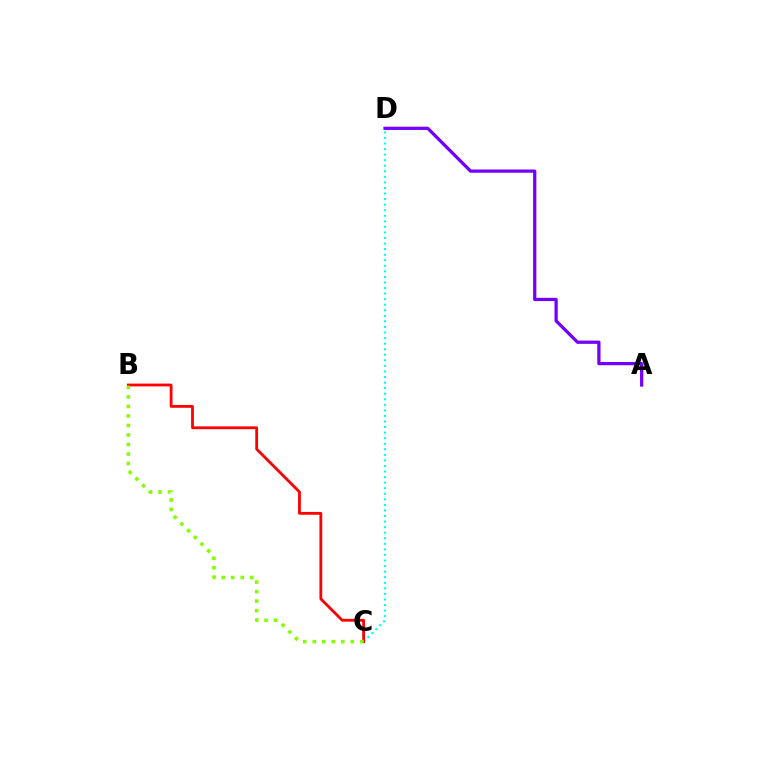{('A', 'D'): [{'color': '#7200ff', 'line_style': 'solid', 'thickness': 2.33}], ('C', 'D'): [{'color': '#00fff6', 'line_style': 'dotted', 'thickness': 1.51}], ('B', 'C'): [{'color': '#ff0000', 'line_style': 'solid', 'thickness': 2.01}, {'color': '#84ff00', 'line_style': 'dotted', 'thickness': 2.58}]}